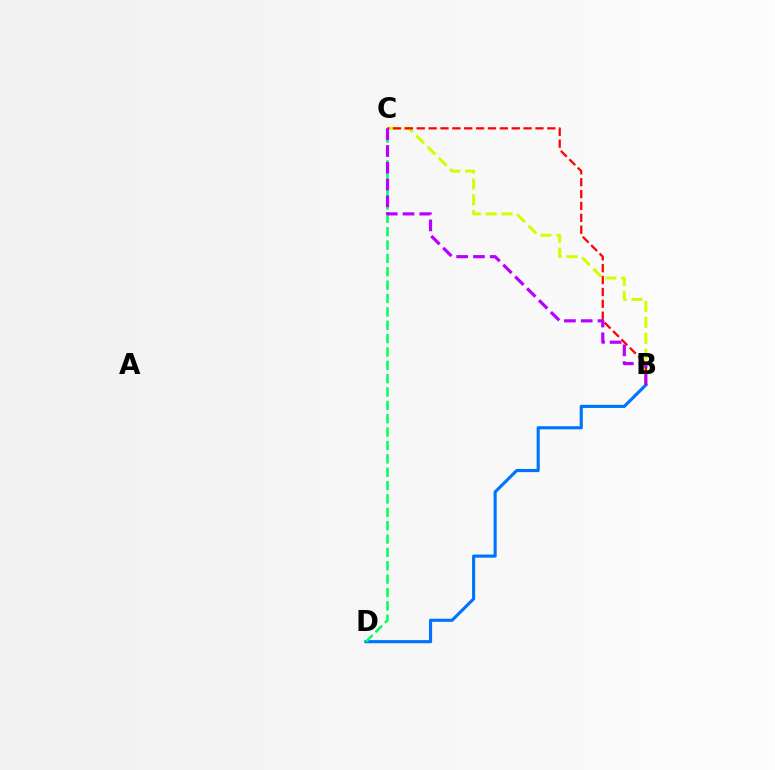{('B', 'C'): [{'color': '#d1ff00', 'line_style': 'dashed', 'thickness': 2.15}, {'color': '#ff0000', 'line_style': 'dashed', 'thickness': 1.61}, {'color': '#b900ff', 'line_style': 'dashed', 'thickness': 2.28}], ('B', 'D'): [{'color': '#0074ff', 'line_style': 'solid', 'thickness': 2.25}], ('C', 'D'): [{'color': '#00ff5c', 'line_style': 'dashed', 'thickness': 1.82}]}